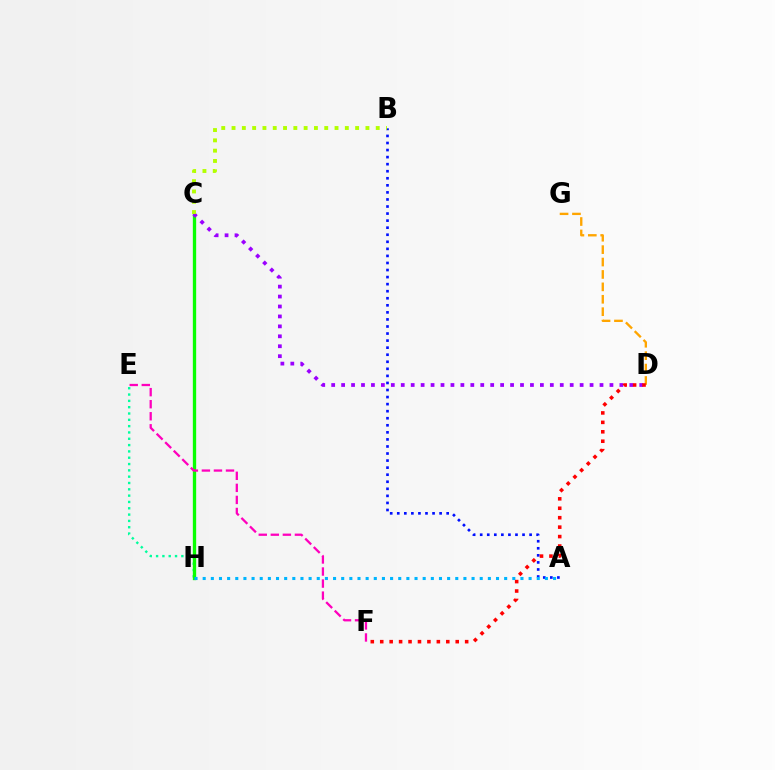{('A', 'B'): [{'color': '#0010ff', 'line_style': 'dotted', 'thickness': 1.92}], ('E', 'H'): [{'color': '#00ff9d', 'line_style': 'dotted', 'thickness': 1.72}], ('C', 'H'): [{'color': '#08ff00', 'line_style': 'solid', 'thickness': 2.39}], ('A', 'H'): [{'color': '#00b5ff', 'line_style': 'dotted', 'thickness': 2.21}], ('D', 'G'): [{'color': '#ffa500', 'line_style': 'dashed', 'thickness': 1.69}], ('C', 'D'): [{'color': '#9b00ff', 'line_style': 'dotted', 'thickness': 2.7}], ('B', 'C'): [{'color': '#b3ff00', 'line_style': 'dotted', 'thickness': 2.8}], ('D', 'F'): [{'color': '#ff0000', 'line_style': 'dotted', 'thickness': 2.56}], ('E', 'F'): [{'color': '#ff00bd', 'line_style': 'dashed', 'thickness': 1.64}]}